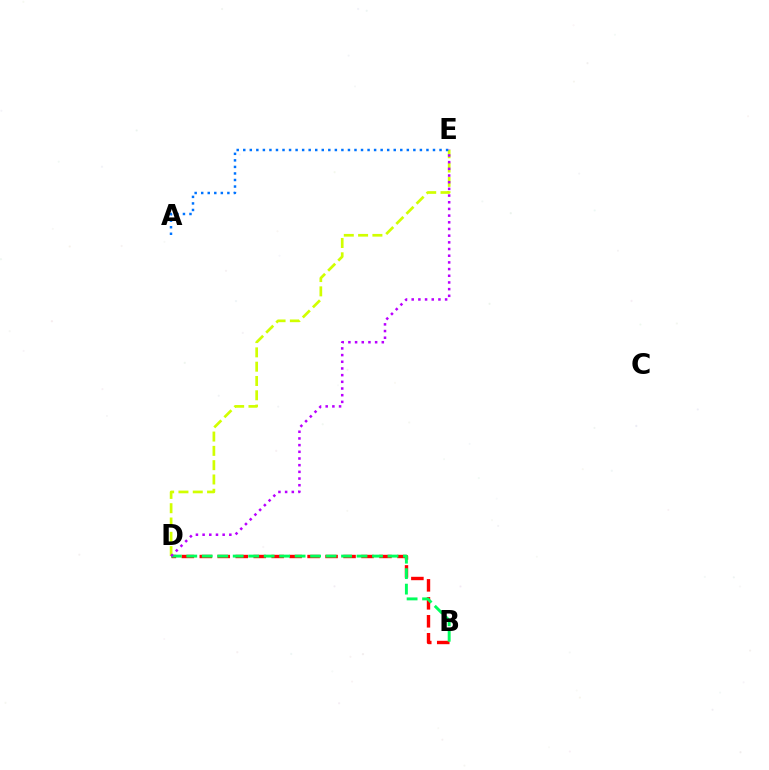{('B', 'D'): [{'color': '#ff0000', 'line_style': 'dashed', 'thickness': 2.44}, {'color': '#00ff5c', 'line_style': 'dashed', 'thickness': 2.1}], ('D', 'E'): [{'color': '#d1ff00', 'line_style': 'dashed', 'thickness': 1.94}, {'color': '#b900ff', 'line_style': 'dotted', 'thickness': 1.82}], ('A', 'E'): [{'color': '#0074ff', 'line_style': 'dotted', 'thickness': 1.78}]}